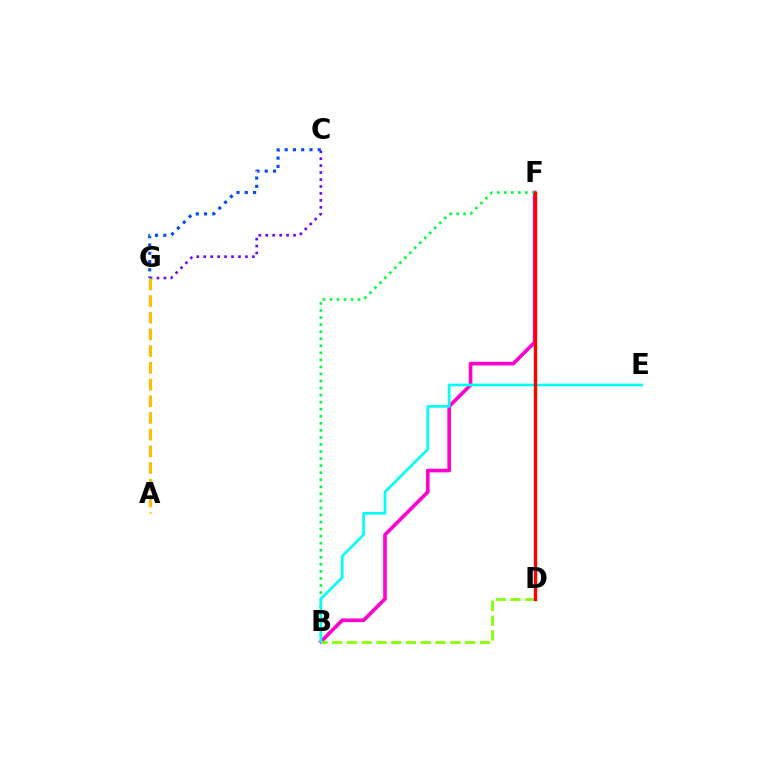{('B', 'F'): [{'color': '#ff00cf', 'line_style': 'solid', 'thickness': 2.61}, {'color': '#00ff39', 'line_style': 'dotted', 'thickness': 1.92}], ('C', 'G'): [{'color': '#7200ff', 'line_style': 'dotted', 'thickness': 1.89}, {'color': '#004bff', 'line_style': 'dotted', 'thickness': 2.25}], ('B', 'D'): [{'color': '#84ff00', 'line_style': 'dashed', 'thickness': 2.0}], ('B', 'E'): [{'color': '#00fff6', 'line_style': 'solid', 'thickness': 1.92}], ('A', 'G'): [{'color': '#ffbd00', 'line_style': 'dashed', 'thickness': 2.27}], ('D', 'F'): [{'color': '#ff0000', 'line_style': 'solid', 'thickness': 2.43}]}